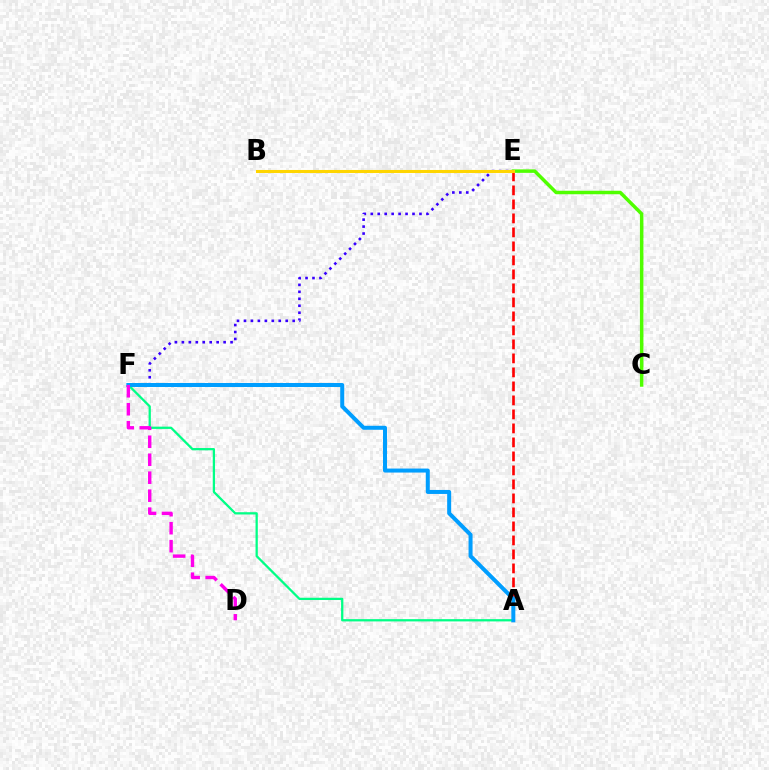{('A', 'F'): [{'color': '#00ff86', 'line_style': 'solid', 'thickness': 1.63}, {'color': '#009eff', 'line_style': 'solid', 'thickness': 2.88}], ('E', 'F'): [{'color': '#3700ff', 'line_style': 'dotted', 'thickness': 1.89}], ('A', 'E'): [{'color': '#ff0000', 'line_style': 'dashed', 'thickness': 1.9}], ('C', 'E'): [{'color': '#4fff00', 'line_style': 'solid', 'thickness': 2.51}], ('D', 'F'): [{'color': '#ff00ed', 'line_style': 'dashed', 'thickness': 2.44}], ('B', 'E'): [{'color': '#ffd500', 'line_style': 'solid', 'thickness': 2.2}]}